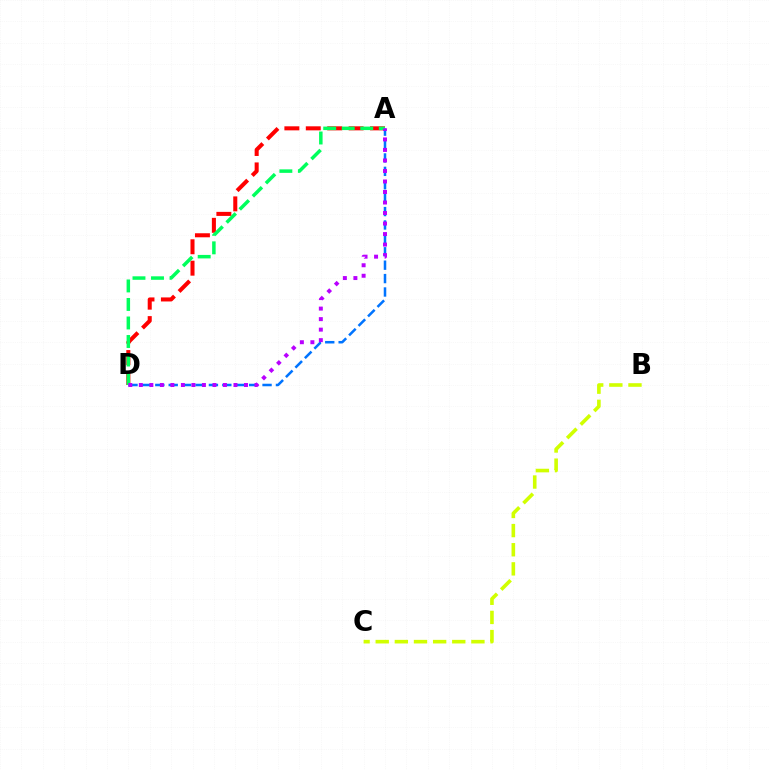{('A', 'D'): [{'color': '#0074ff', 'line_style': 'dashed', 'thickness': 1.82}, {'color': '#ff0000', 'line_style': 'dashed', 'thickness': 2.91}, {'color': '#00ff5c', 'line_style': 'dashed', 'thickness': 2.52}, {'color': '#b900ff', 'line_style': 'dotted', 'thickness': 2.86}], ('B', 'C'): [{'color': '#d1ff00', 'line_style': 'dashed', 'thickness': 2.6}]}